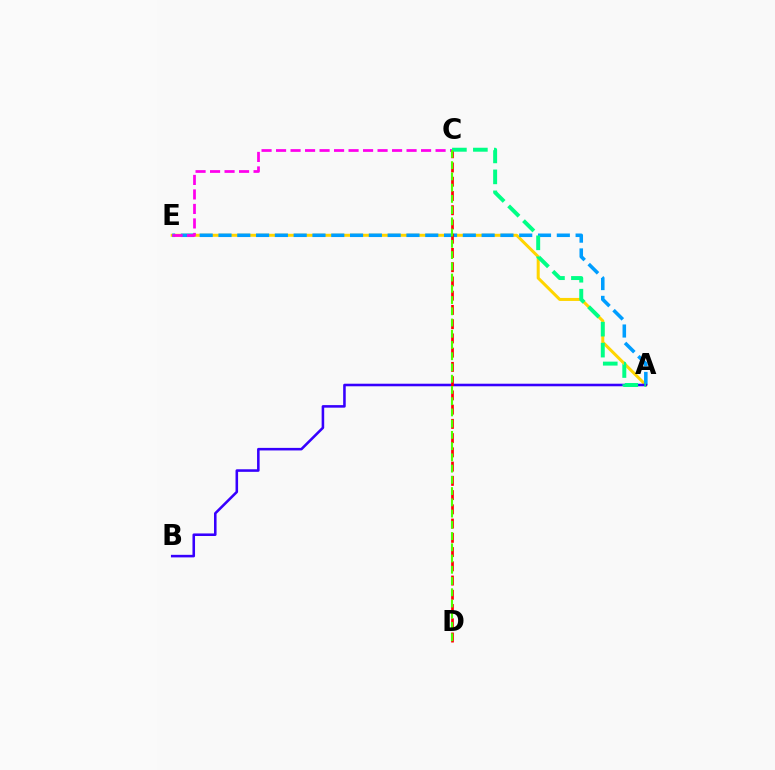{('A', 'E'): [{'color': '#ffd500', 'line_style': 'solid', 'thickness': 2.17}, {'color': '#009eff', 'line_style': 'dashed', 'thickness': 2.55}], ('C', 'E'): [{'color': '#ff00ed', 'line_style': 'dashed', 'thickness': 1.97}], ('A', 'B'): [{'color': '#3700ff', 'line_style': 'solid', 'thickness': 1.84}], ('C', 'D'): [{'color': '#ff0000', 'line_style': 'dashed', 'thickness': 1.93}, {'color': '#4fff00', 'line_style': 'dashed', 'thickness': 1.53}], ('A', 'C'): [{'color': '#00ff86', 'line_style': 'dashed', 'thickness': 2.85}]}